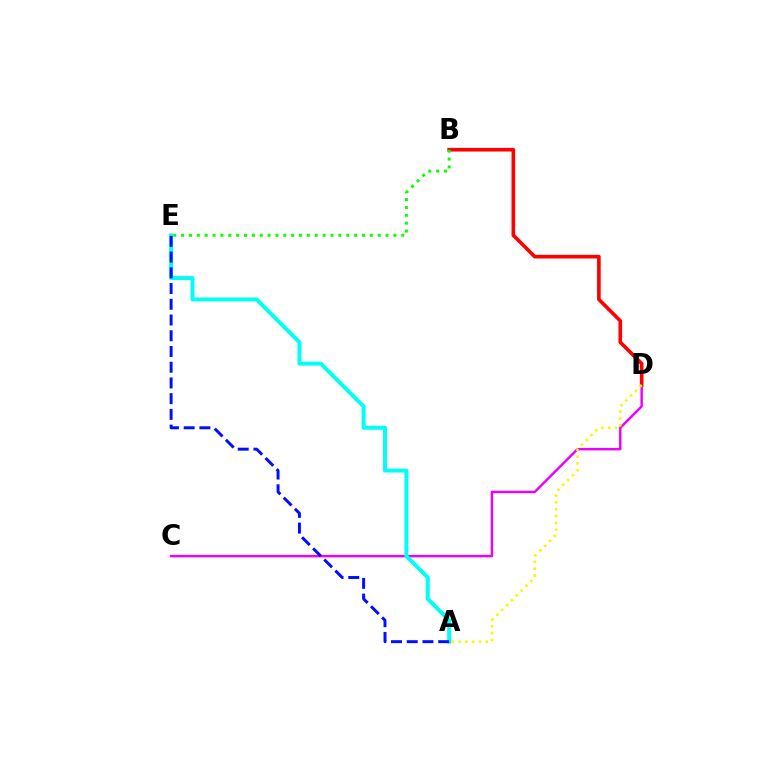{('C', 'D'): [{'color': '#ee00ff', 'line_style': 'solid', 'thickness': 1.77}], ('B', 'D'): [{'color': '#ff0000', 'line_style': 'solid', 'thickness': 2.62}], ('B', 'E'): [{'color': '#08ff00', 'line_style': 'dotted', 'thickness': 2.14}], ('A', 'D'): [{'color': '#fcf500', 'line_style': 'dotted', 'thickness': 1.86}], ('A', 'E'): [{'color': '#00fff6', 'line_style': 'solid', 'thickness': 2.85}, {'color': '#0010ff', 'line_style': 'dashed', 'thickness': 2.14}]}